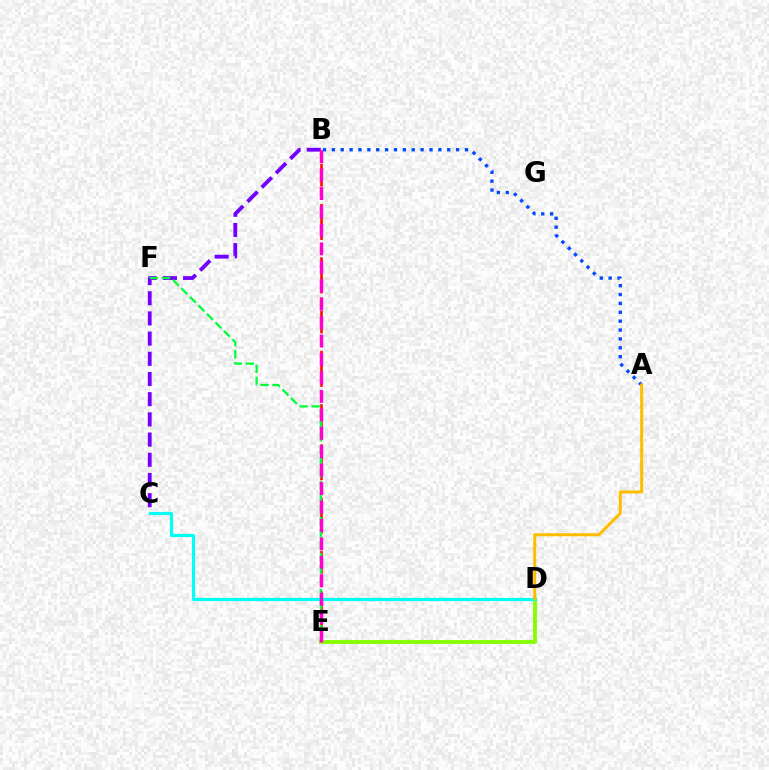{('D', 'E'): [{'color': '#84ff00', 'line_style': 'solid', 'thickness': 2.74}], ('B', 'C'): [{'color': '#7200ff', 'line_style': 'dashed', 'thickness': 2.74}], ('B', 'E'): [{'color': '#ff0000', 'line_style': 'dashed', 'thickness': 1.81}, {'color': '#ff00cf', 'line_style': 'dashed', 'thickness': 2.5}], ('A', 'B'): [{'color': '#004bff', 'line_style': 'dotted', 'thickness': 2.41}], ('E', 'F'): [{'color': '#00ff39', 'line_style': 'dashed', 'thickness': 1.63}], ('C', 'D'): [{'color': '#00fff6', 'line_style': 'solid', 'thickness': 2.28}], ('A', 'D'): [{'color': '#ffbd00', 'line_style': 'solid', 'thickness': 2.17}]}